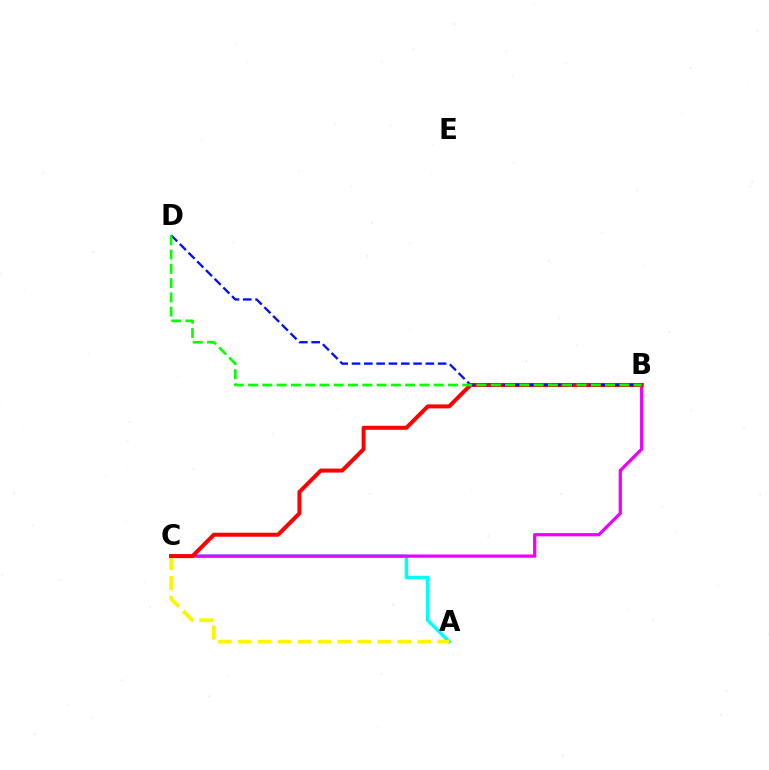{('A', 'C'): [{'color': '#00fff6', 'line_style': 'solid', 'thickness': 2.52}, {'color': '#fcf500', 'line_style': 'dashed', 'thickness': 2.71}], ('B', 'C'): [{'color': '#ee00ff', 'line_style': 'solid', 'thickness': 2.34}, {'color': '#ff0000', 'line_style': 'solid', 'thickness': 2.88}], ('B', 'D'): [{'color': '#0010ff', 'line_style': 'dashed', 'thickness': 1.67}, {'color': '#08ff00', 'line_style': 'dashed', 'thickness': 1.94}]}